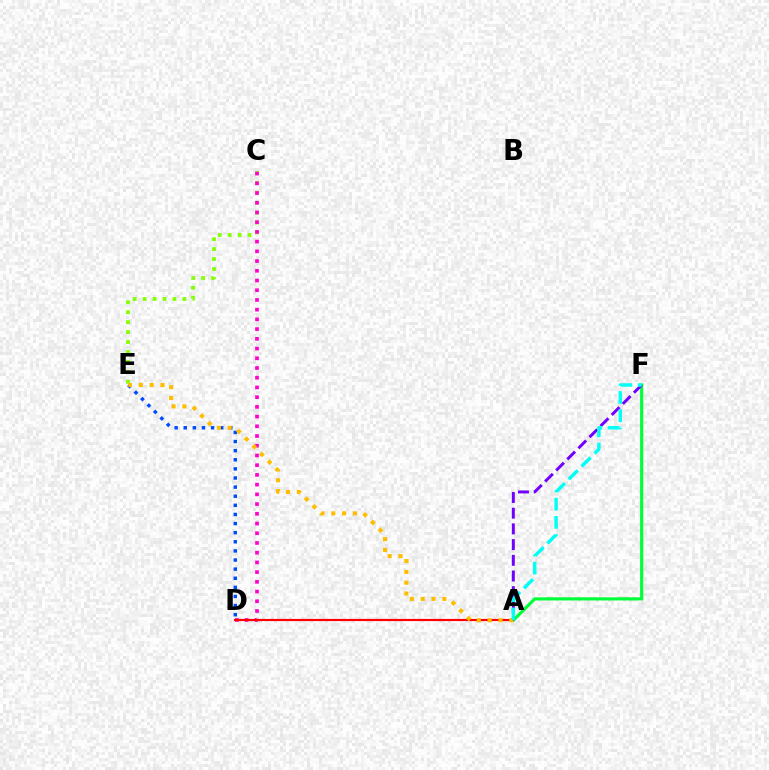{('D', 'E'): [{'color': '#004bff', 'line_style': 'dotted', 'thickness': 2.48}], ('C', 'E'): [{'color': '#84ff00', 'line_style': 'dotted', 'thickness': 2.7}], ('A', 'F'): [{'color': '#00ff39', 'line_style': 'solid', 'thickness': 2.27}, {'color': '#7200ff', 'line_style': 'dashed', 'thickness': 2.13}, {'color': '#00fff6', 'line_style': 'dashed', 'thickness': 2.47}], ('C', 'D'): [{'color': '#ff00cf', 'line_style': 'dotted', 'thickness': 2.64}], ('A', 'D'): [{'color': '#ff0000', 'line_style': 'solid', 'thickness': 1.57}], ('A', 'E'): [{'color': '#ffbd00', 'line_style': 'dotted', 'thickness': 2.94}]}